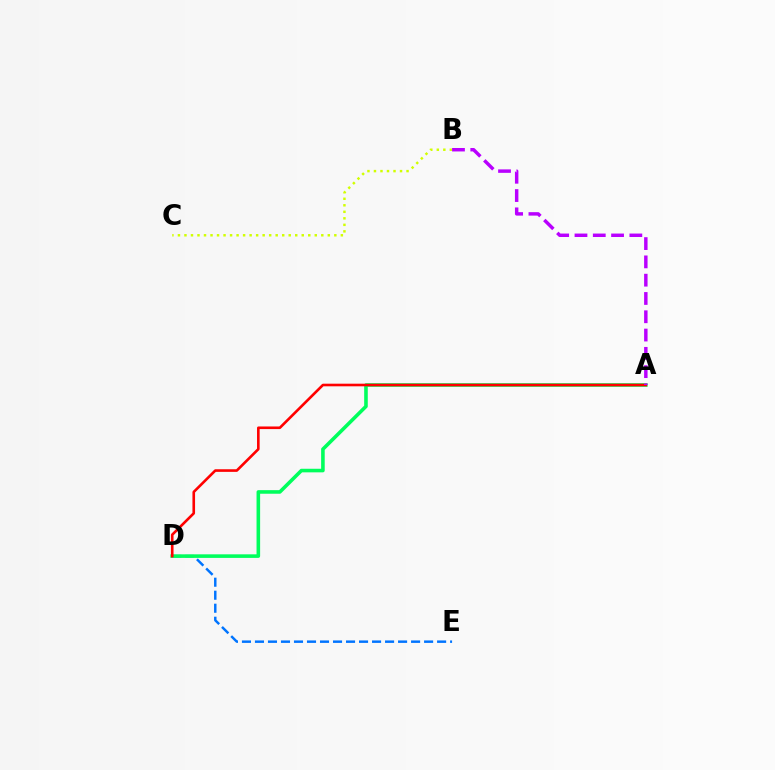{('D', 'E'): [{'color': '#0074ff', 'line_style': 'dashed', 'thickness': 1.77}], ('B', 'C'): [{'color': '#d1ff00', 'line_style': 'dotted', 'thickness': 1.77}], ('A', 'D'): [{'color': '#00ff5c', 'line_style': 'solid', 'thickness': 2.58}, {'color': '#ff0000', 'line_style': 'solid', 'thickness': 1.88}], ('A', 'B'): [{'color': '#b900ff', 'line_style': 'dashed', 'thickness': 2.49}]}